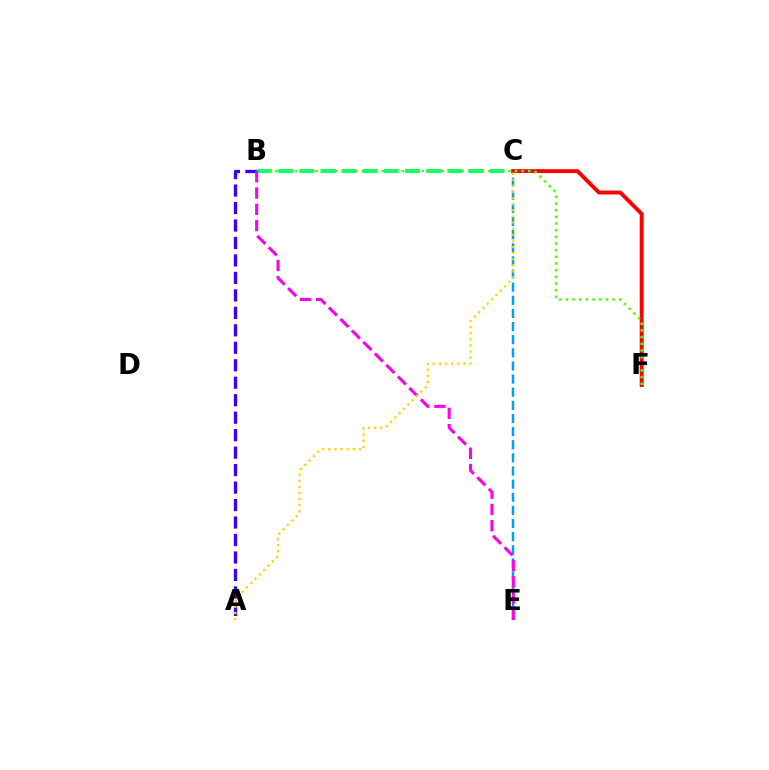{('C', 'E'): [{'color': '#009eff', 'line_style': 'dashed', 'thickness': 1.78}], ('A', 'B'): [{'color': '#3700ff', 'line_style': 'dashed', 'thickness': 2.37}], ('B', 'C'): [{'color': '#00ff86', 'line_style': 'dashed', 'thickness': 2.87}], ('C', 'F'): [{'color': '#ff0000', 'line_style': 'solid', 'thickness': 2.81}], ('B', 'F'): [{'color': '#4fff00', 'line_style': 'dotted', 'thickness': 1.81}], ('B', 'E'): [{'color': '#ff00ed', 'line_style': 'dashed', 'thickness': 2.21}], ('A', 'C'): [{'color': '#ffd500', 'line_style': 'dotted', 'thickness': 1.66}]}